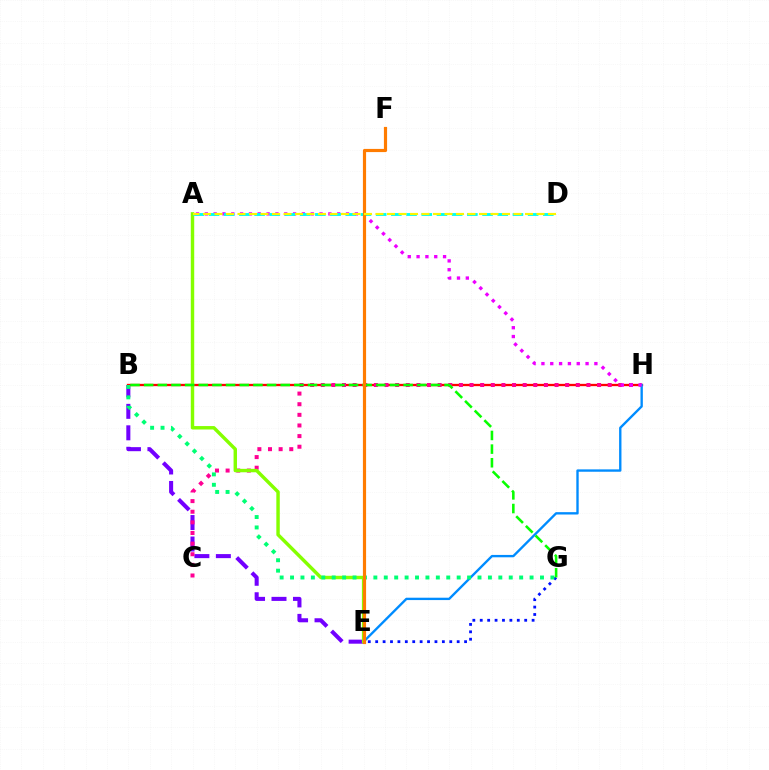{('B', 'E'): [{'color': '#7200ff', 'line_style': 'dashed', 'thickness': 2.92}], ('B', 'H'): [{'color': '#ff0000', 'line_style': 'solid', 'thickness': 1.66}], ('C', 'H'): [{'color': '#ff0094', 'line_style': 'dotted', 'thickness': 2.89}], ('E', 'H'): [{'color': '#008cff', 'line_style': 'solid', 'thickness': 1.7}], ('E', 'G'): [{'color': '#0010ff', 'line_style': 'dotted', 'thickness': 2.01}], ('A', 'E'): [{'color': '#84ff00', 'line_style': 'solid', 'thickness': 2.47}], ('B', 'G'): [{'color': '#00ff74', 'line_style': 'dotted', 'thickness': 2.83}, {'color': '#08ff00', 'line_style': 'dashed', 'thickness': 1.85}], ('A', 'H'): [{'color': '#ee00ff', 'line_style': 'dotted', 'thickness': 2.4}], ('A', 'D'): [{'color': '#00fff6', 'line_style': 'dashed', 'thickness': 2.06}, {'color': '#fcf500', 'line_style': 'dashed', 'thickness': 1.56}], ('E', 'F'): [{'color': '#ff7c00', 'line_style': 'solid', 'thickness': 2.28}]}